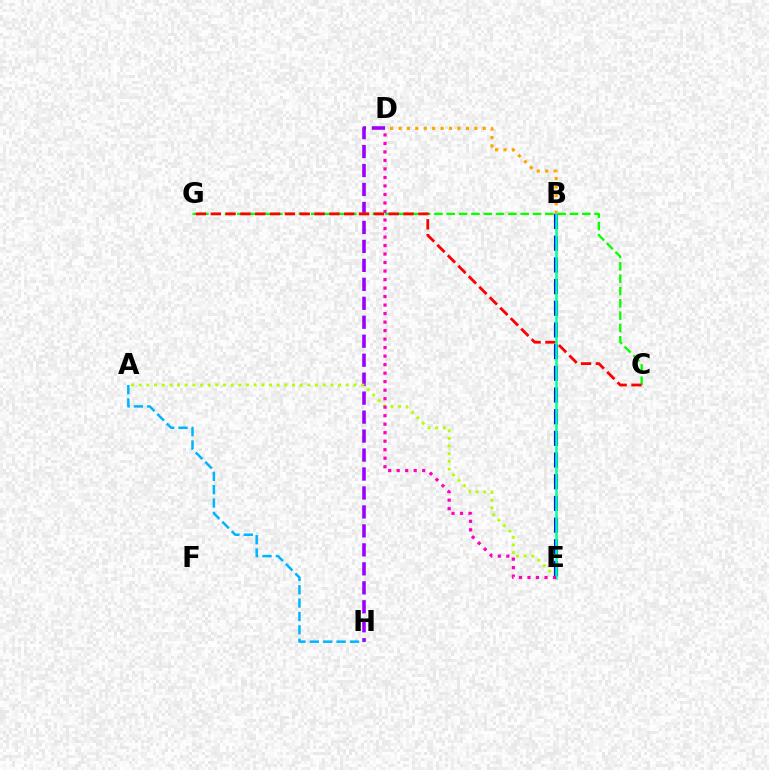{('D', 'H'): [{'color': '#9b00ff', 'line_style': 'dashed', 'thickness': 2.58}], ('C', 'G'): [{'color': '#08ff00', 'line_style': 'dashed', 'thickness': 1.67}, {'color': '#ff0000', 'line_style': 'dashed', 'thickness': 2.01}], ('B', 'D'): [{'color': '#ffa500', 'line_style': 'dotted', 'thickness': 2.29}], ('A', 'E'): [{'color': '#b3ff00', 'line_style': 'dotted', 'thickness': 2.08}], ('B', 'E'): [{'color': '#0010ff', 'line_style': 'dashed', 'thickness': 2.95}, {'color': '#00ff9d', 'line_style': 'solid', 'thickness': 1.83}], ('D', 'E'): [{'color': '#ff00bd', 'line_style': 'dotted', 'thickness': 2.31}], ('A', 'H'): [{'color': '#00b5ff', 'line_style': 'dashed', 'thickness': 1.82}]}